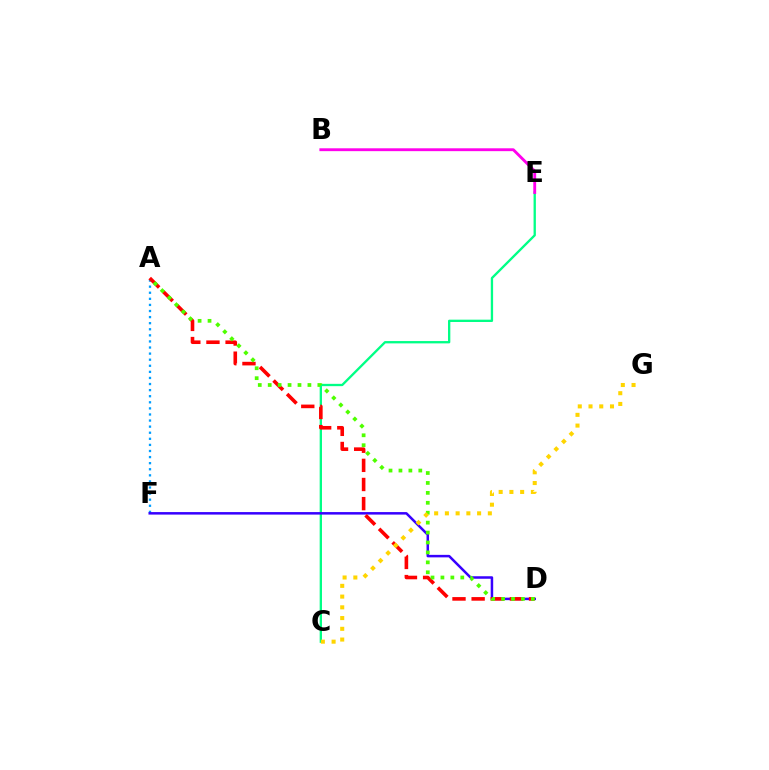{('A', 'F'): [{'color': '#009eff', 'line_style': 'dotted', 'thickness': 1.65}], ('C', 'E'): [{'color': '#00ff86', 'line_style': 'solid', 'thickness': 1.67}], ('D', 'F'): [{'color': '#3700ff', 'line_style': 'solid', 'thickness': 1.8}], ('A', 'D'): [{'color': '#ff0000', 'line_style': 'dashed', 'thickness': 2.6}, {'color': '#4fff00', 'line_style': 'dotted', 'thickness': 2.7}], ('B', 'E'): [{'color': '#ff00ed', 'line_style': 'solid', 'thickness': 2.06}], ('C', 'G'): [{'color': '#ffd500', 'line_style': 'dotted', 'thickness': 2.92}]}